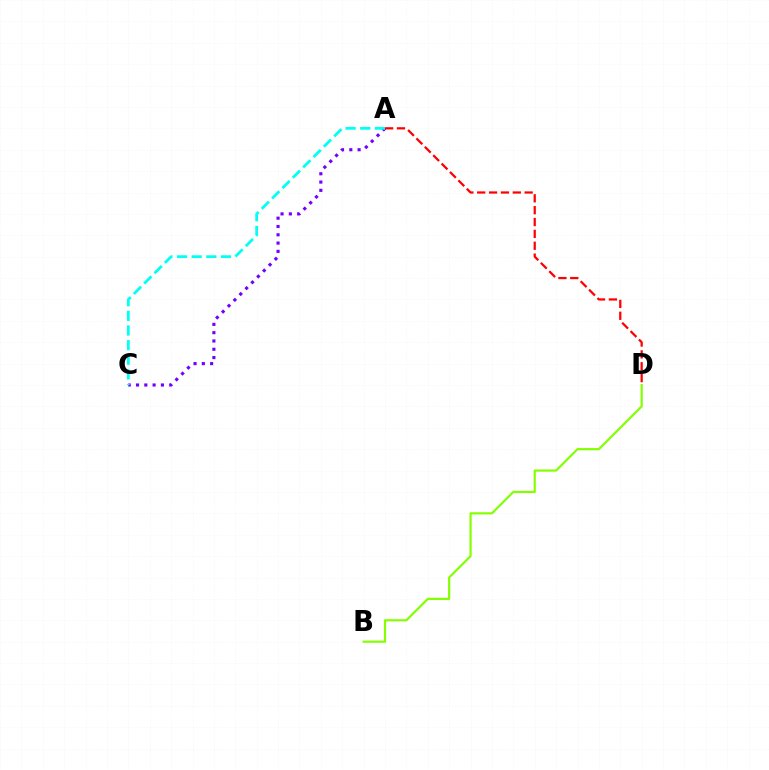{('A', 'C'): [{'color': '#7200ff', 'line_style': 'dotted', 'thickness': 2.25}, {'color': '#00fff6', 'line_style': 'dashed', 'thickness': 1.99}], ('B', 'D'): [{'color': '#84ff00', 'line_style': 'solid', 'thickness': 1.57}], ('A', 'D'): [{'color': '#ff0000', 'line_style': 'dashed', 'thickness': 1.61}]}